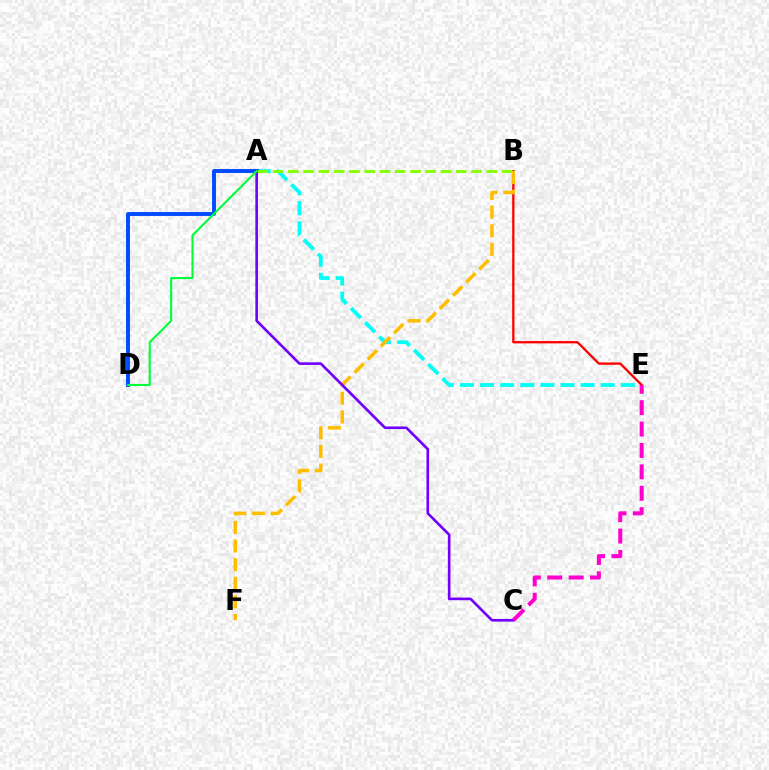{('A', 'E'): [{'color': '#00fff6', 'line_style': 'dashed', 'thickness': 2.73}], ('A', 'D'): [{'color': '#004bff', 'line_style': 'solid', 'thickness': 2.8}, {'color': '#00ff39', 'line_style': 'solid', 'thickness': 1.51}], ('B', 'E'): [{'color': '#ff0000', 'line_style': 'solid', 'thickness': 1.66}], ('A', 'B'): [{'color': '#84ff00', 'line_style': 'dashed', 'thickness': 2.07}], ('B', 'F'): [{'color': '#ffbd00', 'line_style': 'dashed', 'thickness': 2.53}], ('A', 'C'): [{'color': '#7200ff', 'line_style': 'solid', 'thickness': 1.89}], ('C', 'E'): [{'color': '#ff00cf', 'line_style': 'dashed', 'thickness': 2.91}]}